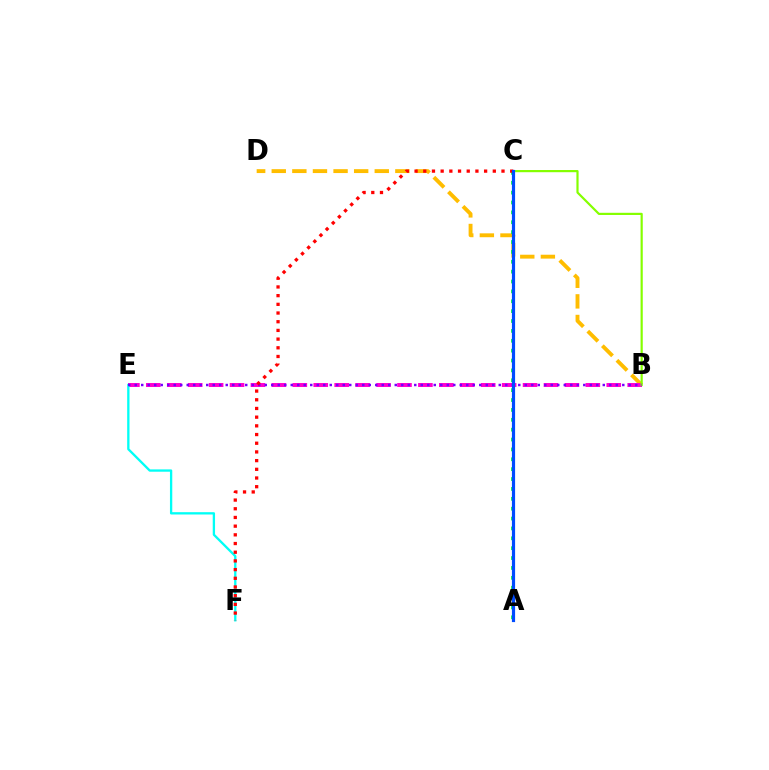{('B', 'D'): [{'color': '#ffbd00', 'line_style': 'dashed', 'thickness': 2.8}], ('B', 'E'): [{'color': '#ff00cf', 'line_style': 'dashed', 'thickness': 2.84}, {'color': '#7200ff', 'line_style': 'dotted', 'thickness': 1.77}], ('B', 'C'): [{'color': '#84ff00', 'line_style': 'solid', 'thickness': 1.57}], ('E', 'F'): [{'color': '#00fff6', 'line_style': 'solid', 'thickness': 1.67}], ('A', 'C'): [{'color': '#00ff39', 'line_style': 'dotted', 'thickness': 2.68}, {'color': '#004bff', 'line_style': 'solid', 'thickness': 2.29}], ('C', 'F'): [{'color': '#ff0000', 'line_style': 'dotted', 'thickness': 2.36}]}